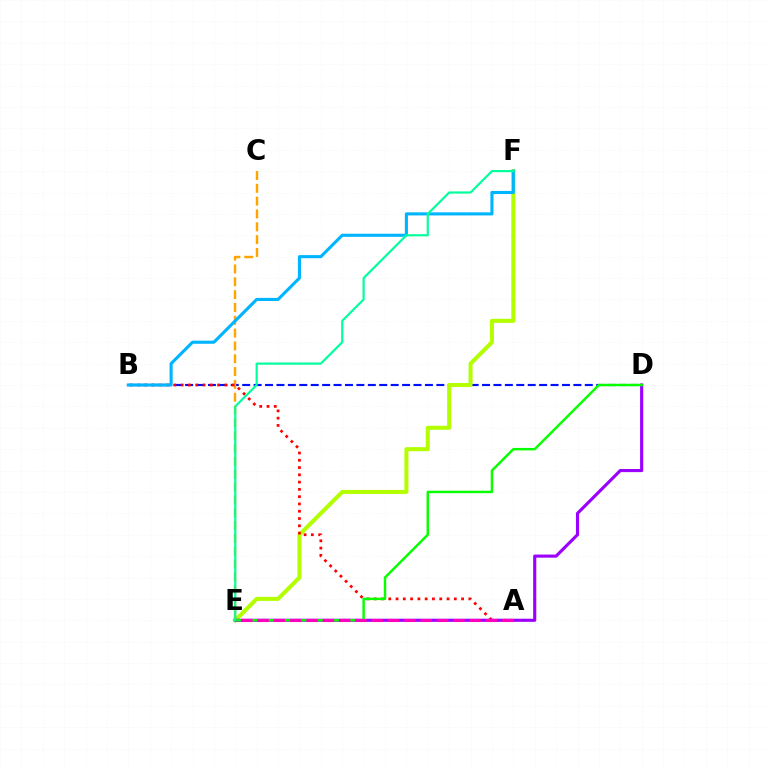{('B', 'D'): [{'color': '#0010ff', 'line_style': 'dashed', 'thickness': 1.55}], ('E', 'F'): [{'color': '#b3ff00', 'line_style': 'solid', 'thickness': 2.91}, {'color': '#00ff9d', 'line_style': 'solid', 'thickness': 1.58}], ('C', 'E'): [{'color': '#ffa500', 'line_style': 'dashed', 'thickness': 1.74}], ('A', 'B'): [{'color': '#ff0000', 'line_style': 'dotted', 'thickness': 1.98}], ('D', 'E'): [{'color': '#9b00ff', 'line_style': 'solid', 'thickness': 2.25}, {'color': '#08ff00', 'line_style': 'solid', 'thickness': 1.77}], ('B', 'F'): [{'color': '#00b5ff', 'line_style': 'solid', 'thickness': 2.23}], ('A', 'E'): [{'color': '#ff00bd', 'line_style': 'dashed', 'thickness': 2.22}]}